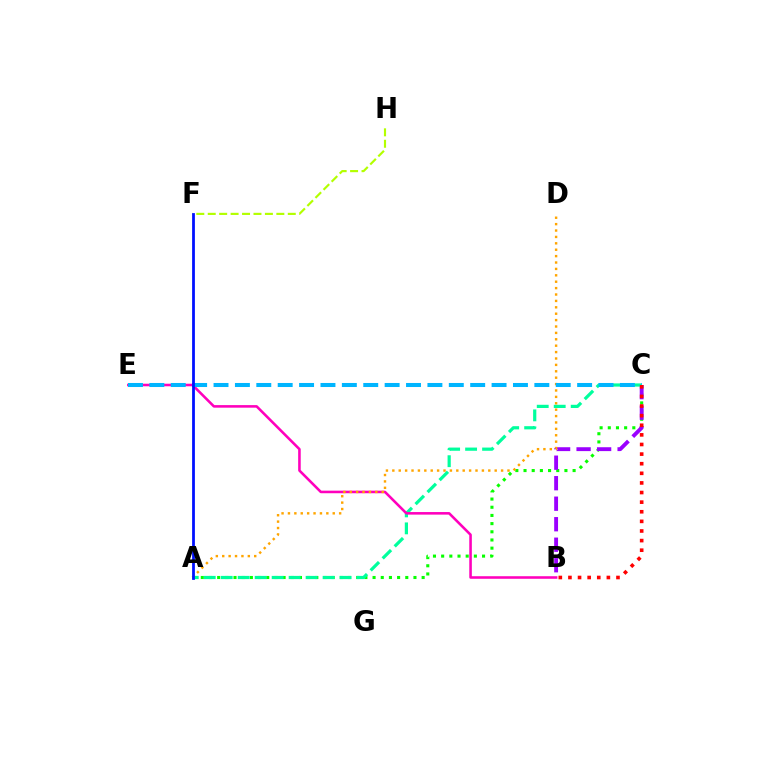{('A', 'C'): [{'color': '#08ff00', 'line_style': 'dotted', 'thickness': 2.22}, {'color': '#00ff9d', 'line_style': 'dashed', 'thickness': 2.31}], ('B', 'C'): [{'color': '#9b00ff', 'line_style': 'dashed', 'thickness': 2.79}, {'color': '#ff0000', 'line_style': 'dotted', 'thickness': 2.61}], ('F', 'H'): [{'color': '#b3ff00', 'line_style': 'dashed', 'thickness': 1.55}], ('B', 'E'): [{'color': '#ff00bd', 'line_style': 'solid', 'thickness': 1.85}], ('A', 'D'): [{'color': '#ffa500', 'line_style': 'dotted', 'thickness': 1.74}], ('C', 'E'): [{'color': '#00b5ff', 'line_style': 'dashed', 'thickness': 2.91}], ('A', 'F'): [{'color': '#0010ff', 'line_style': 'solid', 'thickness': 2.0}]}